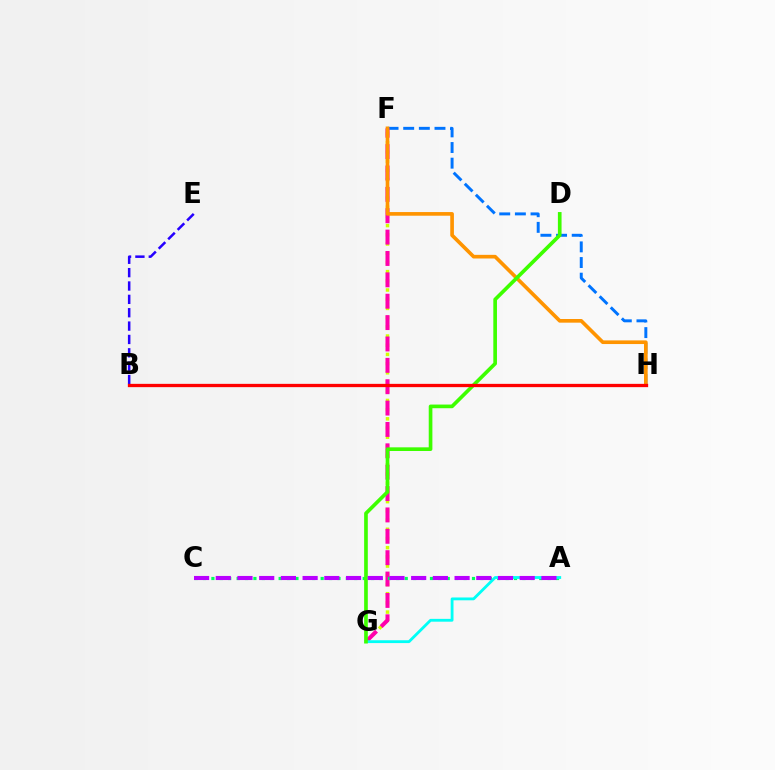{('F', 'H'): [{'color': '#0074ff', 'line_style': 'dashed', 'thickness': 2.13}, {'color': '#ff9400', 'line_style': 'solid', 'thickness': 2.63}], ('F', 'G'): [{'color': '#d1ff00', 'line_style': 'dotted', 'thickness': 2.5}, {'color': '#ff00ac', 'line_style': 'dashed', 'thickness': 2.9}], ('A', 'C'): [{'color': '#00ff5c', 'line_style': 'dotted', 'thickness': 2.28}, {'color': '#b900ff', 'line_style': 'dashed', 'thickness': 2.95}], ('A', 'G'): [{'color': '#00fff6', 'line_style': 'solid', 'thickness': 2.03}], ('B', 'E'): [{'color': '#2500ff', 'line_style': 'dashed', 'thickness': 1.82}], ('D', 'G'): [{'color': '#3dff00', 'line_style': 'solid', 'thickness': 2.64}], ('B', 'H'): [{'color': '#ff0000', 'line_style': 'solid', 'thickness': 2.37}]}